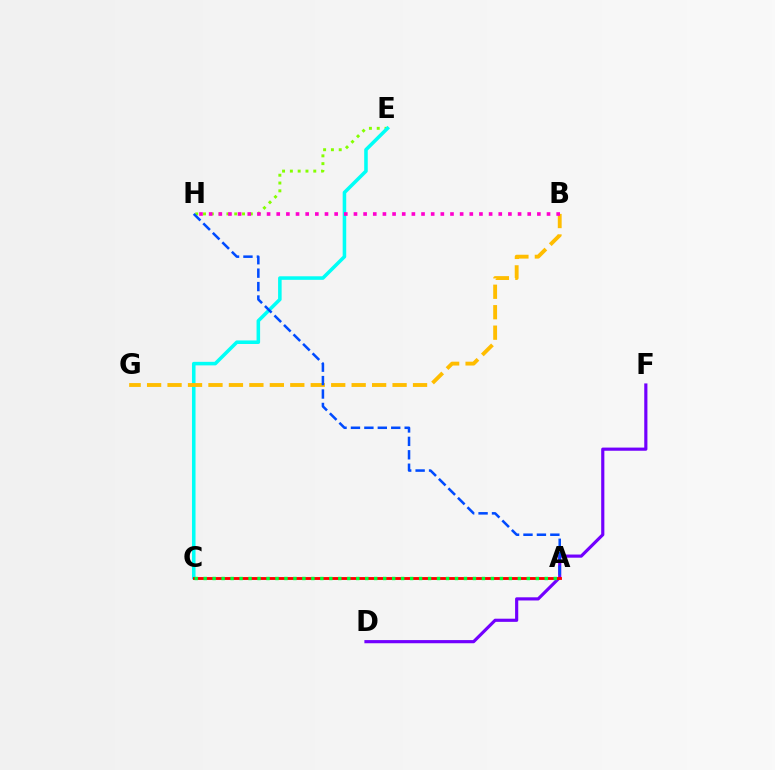{('E', 'H'): [{'color': '#84ff00', 'line_style': 'dotted', 'thickness': 2.12}], ('D', 'F'): [{'color': '#7200ff', 'line_style': 'solid', 'thickness': 2.27}], ('C', 'E'): [{'color': '#00fff6', 'line_style': 'solid', 'thickness': 2.55}], ('B', 'G'): [{'color': '#ffbd00', 'line_style': 'dashed', 'thickness': 2.78}], ('A', 'C'): [{'color': '#ff0000', 'line_style': 'solid', 'thickness': 2.06}, {'color': '#00ff39', 'line_style': 'dotted', 'thickness': 2.44}], ('B', 'H'): [{'color': '#ff00cf', 'line_style': 'dotted', 'thickness': 2.62}], ('A', 'H'): [{'color': '#004bff', 'line_style': 'dashed', 'thickness': 1.82}]}